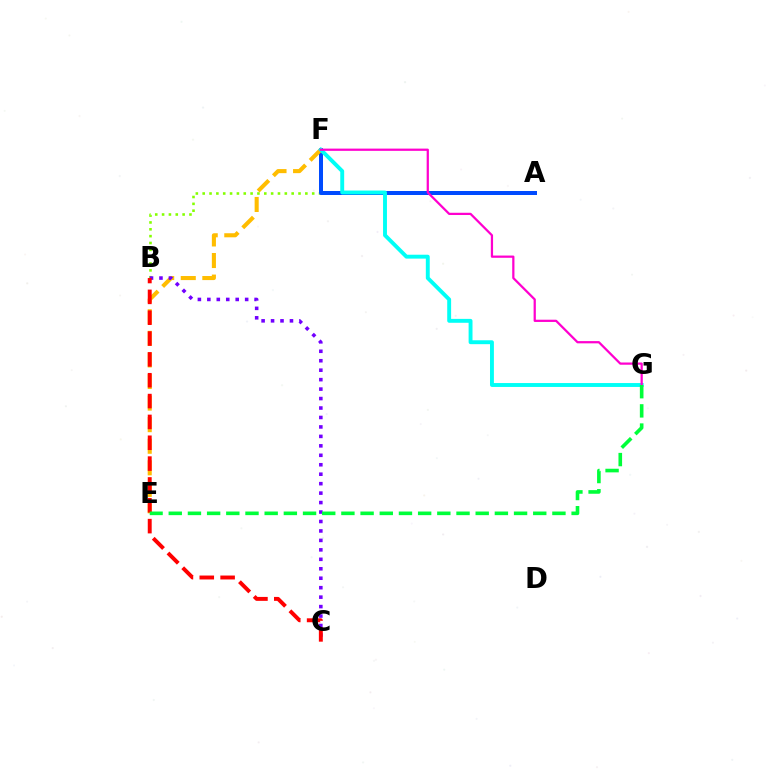{('A', 'B'): [{'color': '#84ff00', 'line_style': 'dotted', 'thickness': 1.86}], ('A', 'F'): [{'color': '#004bff', 'line_style': 'solid', 'thickness': 2.88}], ('E', 'F'): [{'color': '#ffbd00', 'line_style': 'dashed', 'thickness': 2.93}], ('B', 'C'): [{'color': '#7200ff', 'line_style': 'dotted', 'thickness': 2.57}, {'color': '#ff0000', 'line_style': 'dashed', 'thickness': 2.83}], ('F', 'G'): [{'color': '#00fff6', 'line_style': 'solid', 'thickness': 2.81}, {'color': '#ff00cf', 'line_style': 'solid', 'thickness': 1.61}], ('E', 'G'): [{'color': '#00ff39', 'line_style': 'dashed', 'thickness': 2.61}]}